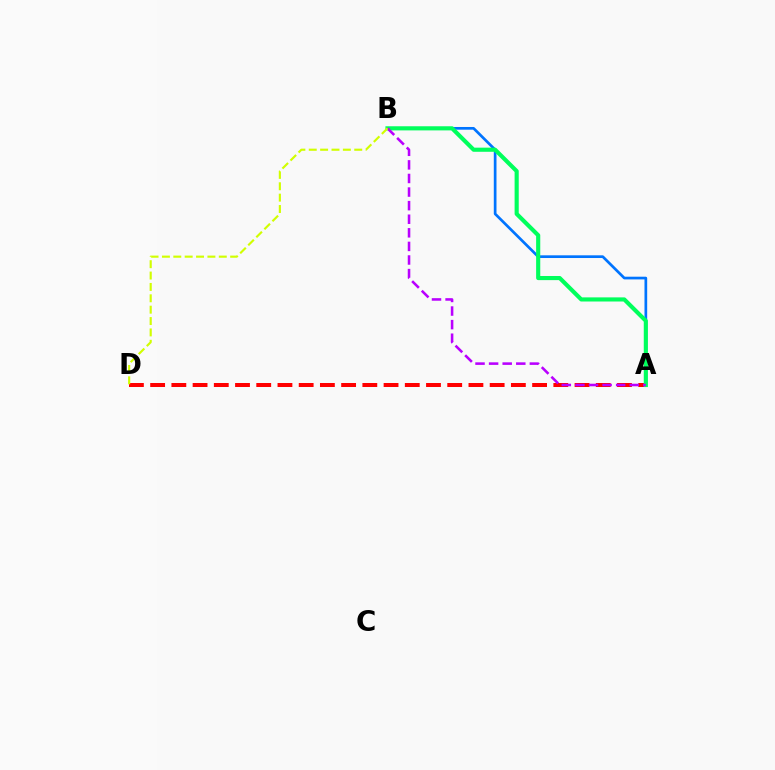{('A', 'B'): [{'color': '#0074ff', 'line_style': 'solid', 'thickness': 1.94}, {'color': '#00ff5c', 'line_style': 'solid', 'thickness': 2.97}, {'color': '#b900ff', 'line_style': 'dashed', 'thickness': 1.85}], ('A', 'D'): [{'color': '#ff0000', 'line_style': 'dashed', 'thickness': 2.88}], ('B', 'D'): [{'color': '#d1ff00', 'line_style': 'dashed', 'thickness': 1.54}]}